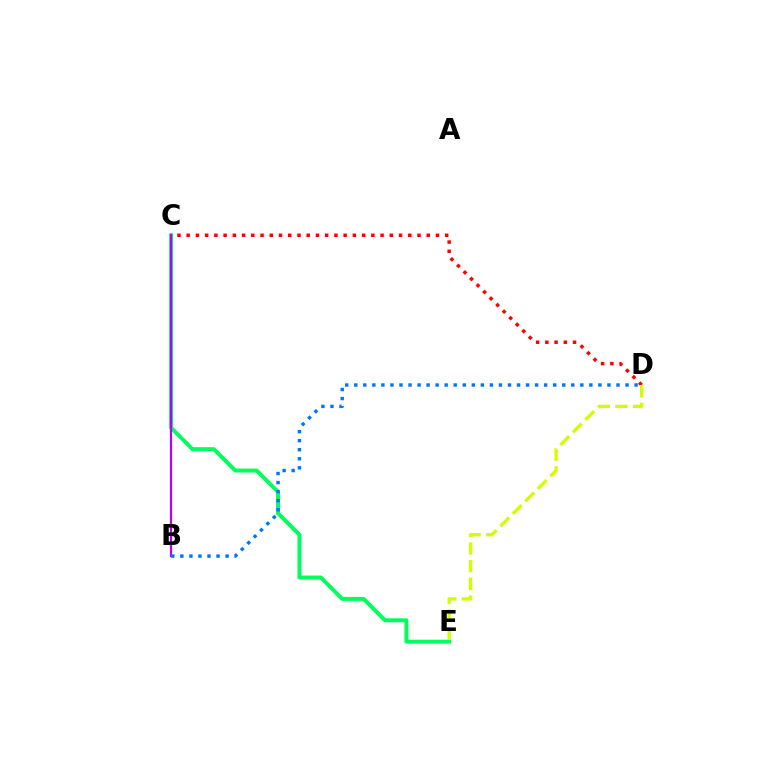{('C', 'E'): [{'color': '#00ff5c', 'line_style': 'solid', 'thickness': 2.84}], ('B', 'C'): [{'color': '#b900ff', 'line_style': 'solid', 'thickness': 1.59}], ('C', 'D'): [{'color': '#ff0000', 'line_style': 'dotted', 'thickness': 2.51}], ('B', 'D'): [{'color': '#0074ff', 'line_style': 'dotted', 'thickness': 2.46}], ('D', 'E'): [{'color': '#d1ff00', 'line_style': 'dashed', 'thickness': 2.41}]}